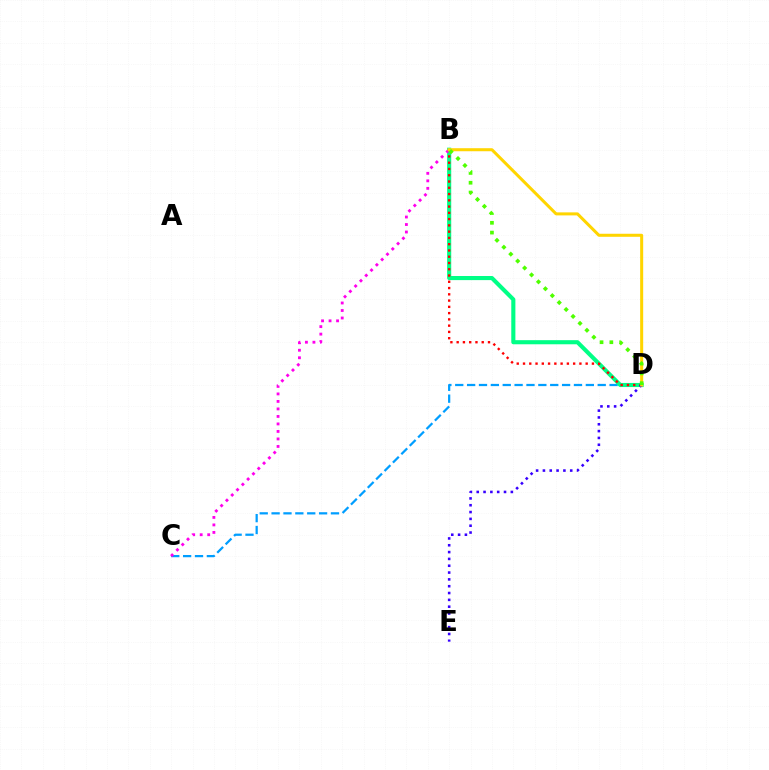{('C', 'D'): [{'color': '#009eff', 'line_style': 'dashed', 'thickness': 1.61}], ('B', 'D'): [{'color': '#00ff86', 'line_style': 'solid', 'thickness': 2.96}, {'color': '#ff0000', 'line_style': 'dotted', 'thickness': 1.7}, {'color': '#ffd500', 'line_style': 'solid', 'thickness': 2.18}, {'color': '#4fff00', 'line_style': 'dotted', 'thickness': 2.66}], ('B', 'C'): [{'color': '#ff00ed', 'line_style': 'dotted', 'thickness': 2.04}], ('D', 'E'): [{'color': '#3700ff', 'line_style': 'dotted', 'thickness': 1.85}]}